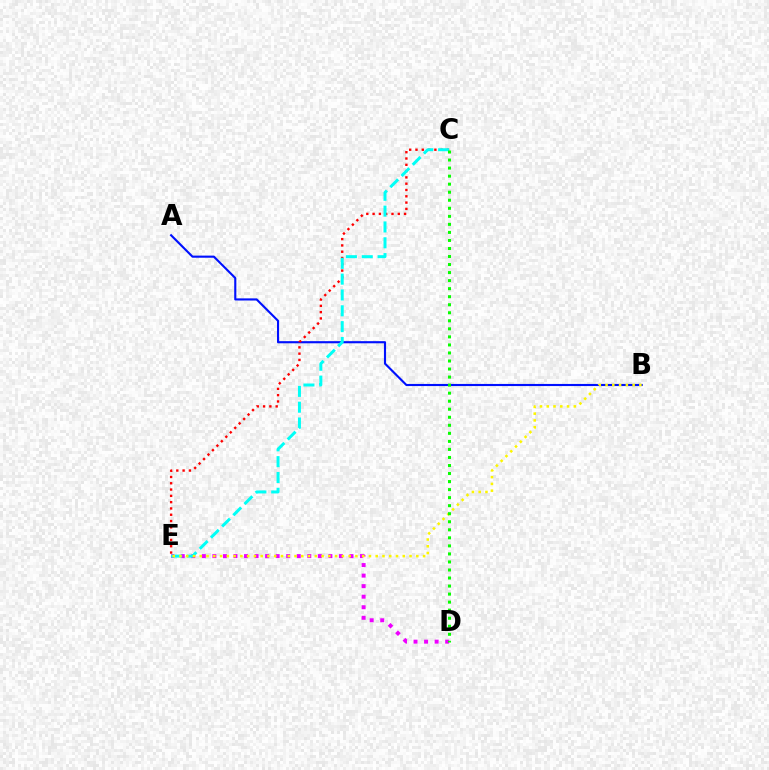{('A', 'B'): [{'color': '#0010ff', 'line_style': 'solid', 'thickness': 1.53}], ('D', 'E'): [{'color': '#ee00ff', 'line_style': 'dotted', 'thickness': 2.87}], ('C', 'E'): [{'color': '#ff0000', 'line_style': 'dotted', 'thickness': 1.71}, {'color': '#00fff6', 'line_style': 'dashed', 'thickness': 2.15}], ('B', 'E'): [{'color': '#fcf500', 'line_style': 'dotted', 'thickness': 1.84}], ('C', 'D'): [{'color': '#08ff00', 'line_style': 'dotted', 'thickness': 2.18}]}